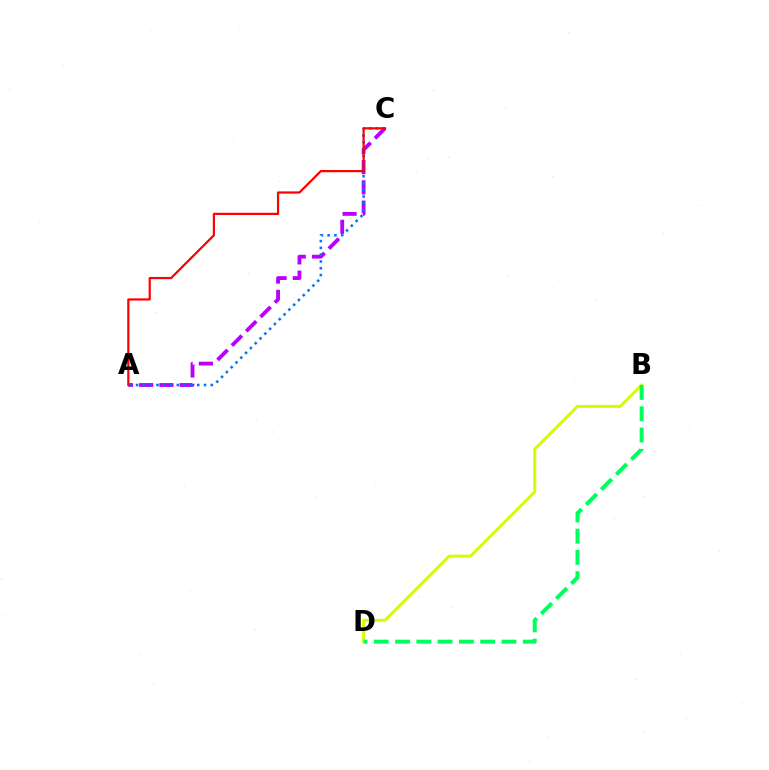{('A', 'C'): [{'color': '#b900ff', 'line_style': 'dashed', 'thickness': 2.75}, {'color': '#0074ff', 'line_style': 'dotted', 'thickness': 1.85}, {'color': '#ff0000', 'line_style': 'solid', 'thickness': 1.59}], ('B', 'D'): [{'color': '#d1ff00', 'line_style': 'solid', 'thickness': 2.16}, {'color': '#00ff5c', 'line_style': 'dashed', 'thickness': 2.89}]}